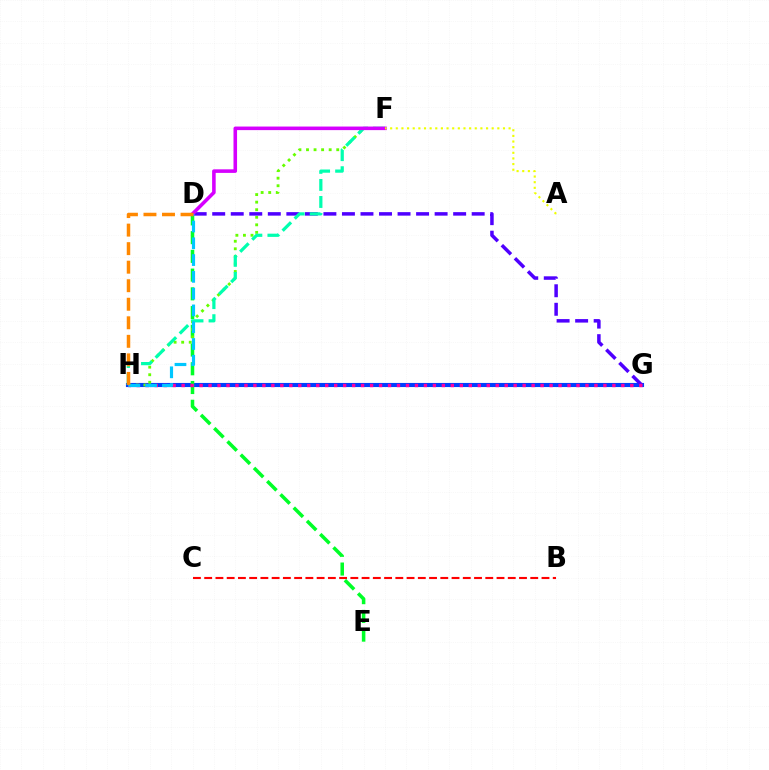{('G', 'H'): [{'color': '#003fff', 'line_style': 'solid', 'thickness': 2.96}, {'color': '#ff00a0', 'line_style': 'dotted', 'thickness': 2.44}], ('D', 'E'): [{'color': '#00ff27', 'line_style': 'dashed', 'thickness': 2.55}], ('B', 'C'): [{'color': '#ff0000', 'line_style': 'dashed', 'thickness': 1.53}], ('F', 'H'): [{'color': '#66ff00', 'line_style': 'dotted', 'thickness': 2.05}, {'color': '#00ffaf', 'line_style': 'dashed', 'thickness': 2.32}], ('D', 'G'): [{'color': '#4f00ff', 'line_style': 'dashed', 'thickness': 2.52}], ('D', 'F'): [{'color': '#d600ff', 'line_style': 'solid', 'thickness': 2.57}], ('D', 'H'): [{'color': '#00c7ff', 'line_style': 'dashed', 'thickness': 2.28}, {'color': '#ff8800', 'line_style': 'dashed', 'thickness': 2.52}], ('A', 'F'): [{'color': '#eeff00', 'line_style': 'dotted', 'thickness': 1.53}]}